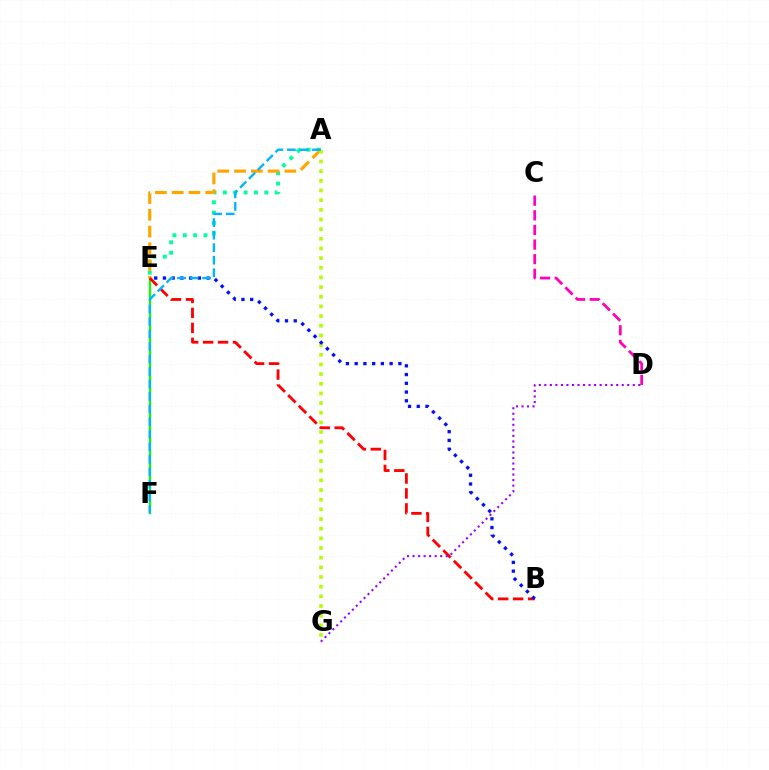{('E', 'F'): [{'color': '#08ff00', 'line_style': 'solid', 'thickness': 1.61}], ('A', 'E'): [{'color': '#00ff9d', 'line_style': 'dotted', 'thickness': 2.81}, {'color': '#ffa500', 'line_style': 'dashed', 'thickness': 2.28}], ('C', 'D'): [{'color': '#ff00bd', 'line_style': 'dashed', 'thickness': 1.99}], ('B', 'E'): [{'color': '#ff0000', 'line_style': 'dashed', 'thickness': 2.03}, {'color': '#0010ff', 'line_style': 'dotted', 'thickness': 2.37}], ('D', 'G'): [{'color': '#9b00ff', 'line_style': 'dotted', 'thickness': 1.5}], ('A', 'G'): [{'color': '#b3ff00', 'line_style': 'dotted', 'thickness': 2.63}], ('A', 'F'): [{'color': '#00b5ff', 'line_style': 'dashed', 'thickness': 1.7}]}